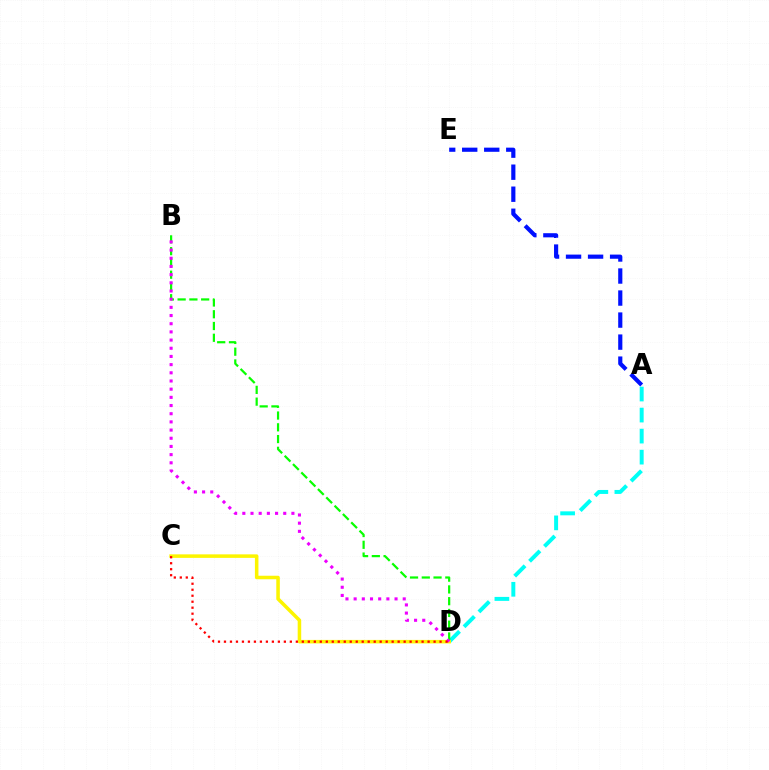{('A', 'D'): [{'color': '#00fff6', 'line_style': 'dashed', 'thickness': 2.86}], ('A', 'E'): [{'color': '#0010ff', 'line_style': 'dashed', 'thickness': 2.99}], ('B', 'D'): [{'color': '#08ff00', 'line_style': 'dashed', 'thickness': 1.6}, {'color': '#ee00ff', 'line_style': 'dotted', 'thickness': 2.22}], ('C', 'D'): [{'color': '#fcf500', 'line_style': 'solid', 'thickness': 2.54}, {'color': '#ff0000', 'line_style': 'dotted', 'thickness': 1.63}]}